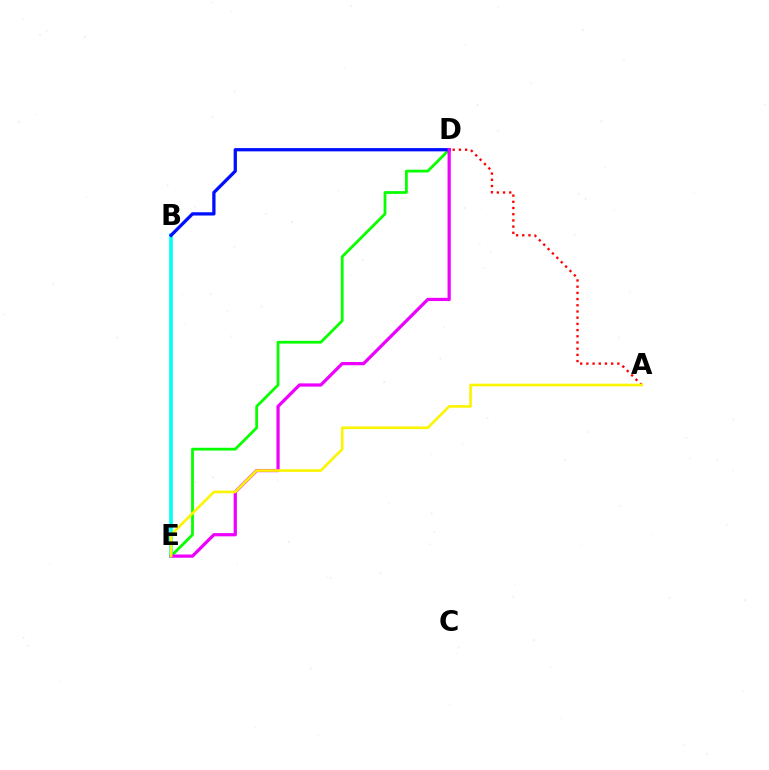{('A', 'D'): [{'color': '#ff0000', 'line_style': 'dotted', 'thickness': 1.68}], ('D', 'E'): [{'color': '#08ff00', 'line_style': 'solid', 'thickness': 2.01}, {'color': '#ee00ff', 'line_style': 'solid', 'thickness': 2.32}], ('B', 'E'): [{'color': '#00fff6', 'line_style': 'solid', 'thickness': 2.63}], ('B', 'D'): [{'color': '#0010ff', 'line_style': 'solid', 'thickness': 2.36}], ('A', 'E'): [{'color': '#fcf500', 'line_style': 'solid', 'thickness': 1.9}]}